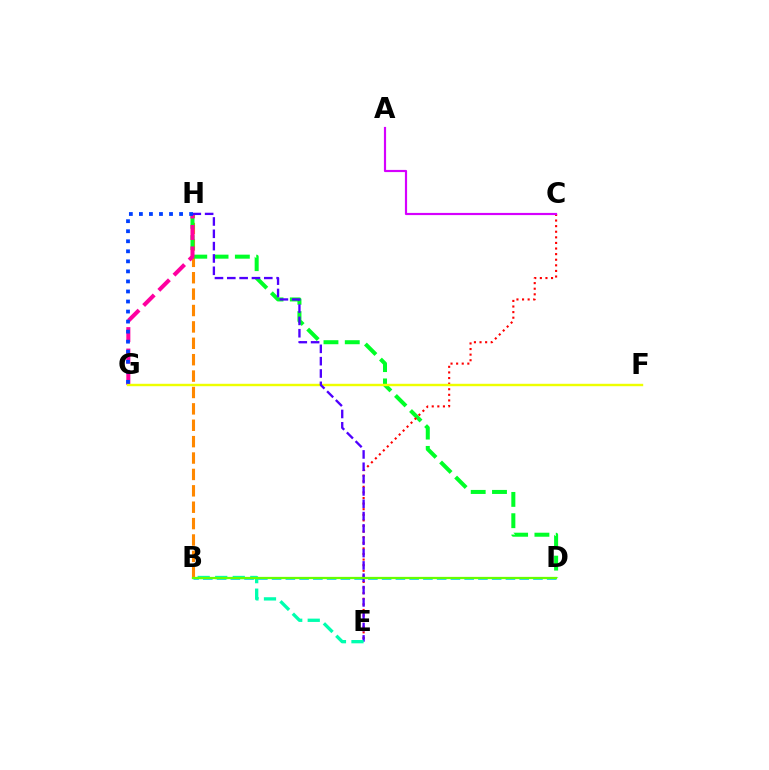{('B', 'H'): [{'color': '#ff8800', 'line_style': 'dashed', 'thickness': 2.23}], ('B', 'D'): [{'color': '#00c7ff', 'line_style': 'dashed', 'thickness': 1.87}, {'color': '#66ff00', 'line_style': 'solid', 'thickness': 1.63}], ('D', 'H'): [{'color': '#00ff27', 'line_style': 'dashed', 'thickness': 2.89}], ('G', 'H'): [{'color': '#ff00a0', 'line_style': 'dashed', 'thickness': 2.91}, {'color': '#003fff', 'line_style': 'dotted', 'thickness': 2.73}], ('C', 'E'): [{'color': '#ff0000', 'line_style': 'dotted', 'thickness': 1.52}], ('F', 'G'): [{'color': '#eeff00', 'line_style': 'solid', 'thickness': 1.74}], ('E', 'H'): [{'color': '#4f00ff', 'line_style': 'dashed', 'thickness': 1.68}], ('B', 'E'): [{'color': '#00ffaf', 'line_style': 'dashed', 'thickness': 2.38}], ('A', 'C'): [{'color': '#d600ff', 'line_style': 'solid', 'thickness': 1.57}]}